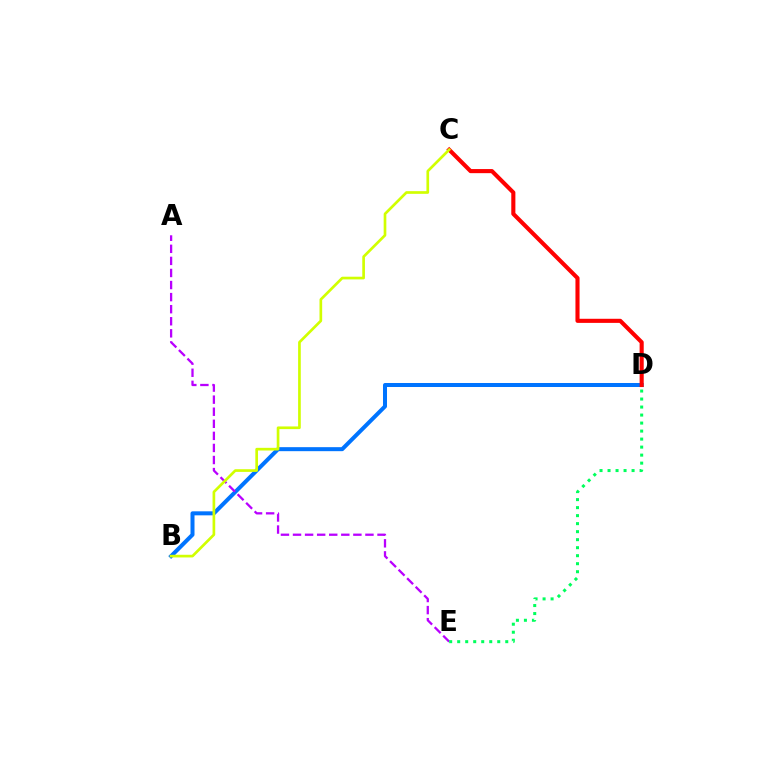{('B', 'D'): [{'color': '#0074ff', 'line_style': 'solid', 'thickness': 2.89}], ('C', 'D'): [{'color': '#ff0000', 'line_style': 'solid', 'thickness': 2.95}], ('A', 'E'): [{'color': '#b900ff', 'line_style': 'dashed', 'thickness': 1.64}], ('B', 'C'): [{'color': '#d1ff00', 'line_style': 'solid', 'thickness': 1.93}], ('D', 'E'): [{'color': '#00ff5c', 'line_style': 'dotted', 'thickness': 2.18}]}